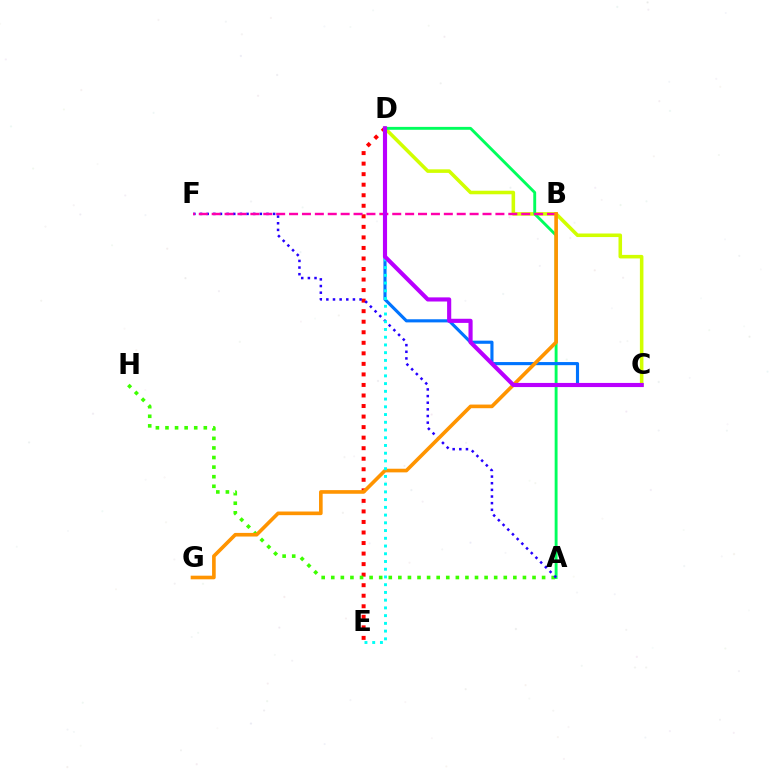{('C', 'D'): [{'color': '#d1ff00', 'line_style': 'solid', 'thickness': 2.56}, {'color': '#0074ff', 'line_style': 'solid', 'thickness': 2.25}, {'color': '#b900ff', 'line_style': 'solid', 'thickness': 2.97}], ('D', 'E'): [{'color': '#ff0000', 'line_style': 'dotted', 'thickness': 2.86}, {'color': '#00fff6', 'line_style': 'dotted', 'thickness': 2.1}], ('A', 'H'): [{'color': '#3dff00', 'line_style': 'dotted', 'thickness': 2.6}], ('A', 'D'): [{'color': '#00ff5c', 'line_style': 'solid', 'thickness': 2.08}], ('A', 'F'): [{'color': '#2500ff', 'line_style': 'dotted', 'thickness': 1.81}], ('B', 'F'): [{'color': '#ff00ac', 'line_style': 'dashed', 'thickness': 1.75}], ('B', 'G'): [{'color': '#ff9400', 'line_style': 'solid', 'thickness': 2.62}]}